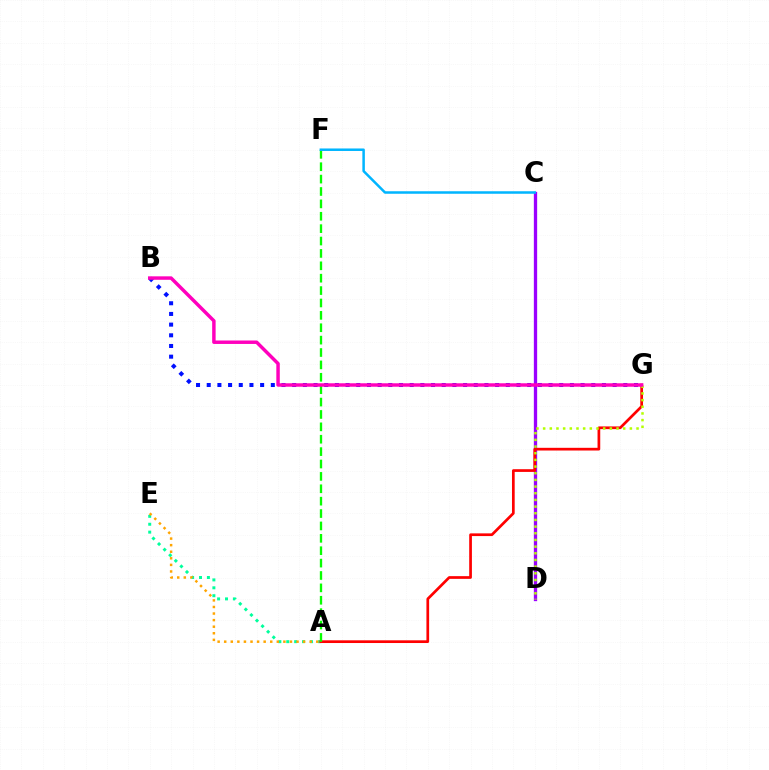{('A', 'E'): [{'color': '#00ff9d', 'line_style': 'dotted', 'thickness': 2.15}, {'color': '#ffa500', 'line_style': 'dotted', 'thickness': 1.79}], ('C', 'D'): [{'color': '#9b00ff', 'line_style': 'solid', 'thickness': 2.38}], ('A', 'G'): [{'color': '#ff0000', 'line_style': 'solid', 'thickness': 1.95}], ('A', 'F'): [{'color': '#08ff00', 'line_style': 'dashed', 'thickness': 1.68}], ('C', 'F'): [{'color': '#00b5ff', 'line_style': 'solid', 'thickness': 1.8}], ('B', 'G'): [{'color': '#0010ff', 'line_style': 'dotted', 'thickness': 2.9}, {'color': '#ff00bd', 'line_style': 'solid', 'thickness': 2.49}], ('D', 'G'): [{'color': '#b3ff00', 'line_style': 'dotted', 'thickness': 1.81}]}